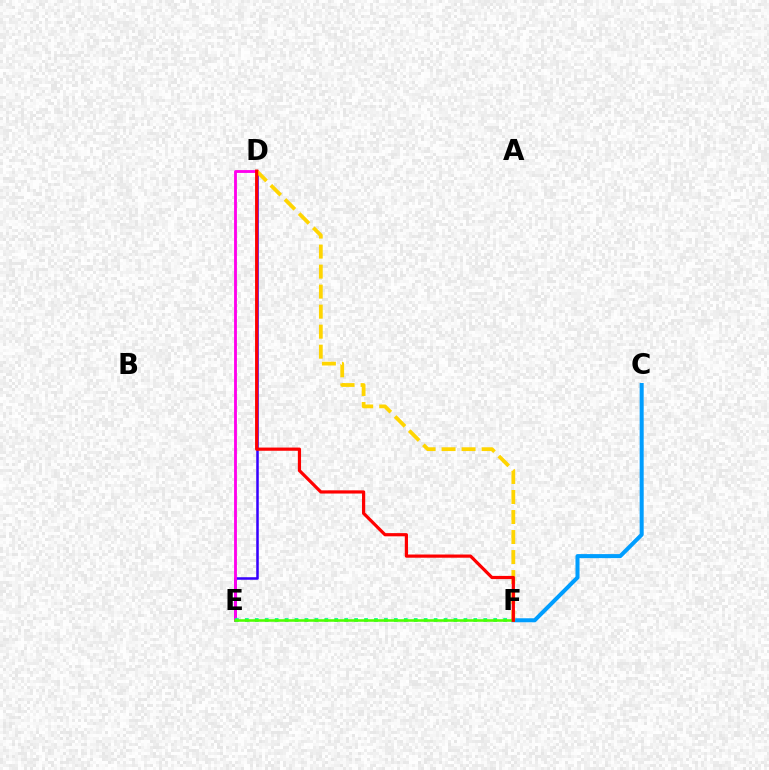{('D', 'E'): [{'color': '#3700ff', 'line_style': 'solid', 'thickness': 1.81}, {'color': '#ff00ed', 'line_style': 'solid', 'thickness': 2.04}], ('C', 'F'): [{'color': '#009eff', 'line_style': 'solid', 'thickness': 2.9}], ('D', 'F'): [{'color': '#ffd500', 'line_style': 'dashed', 'thickness': 2.72}, {'color': '#ff0000', 'line_style': 'solid', 'thickness': 2.3}], ('E', 'F'): [{'color': '#00ff86', 'line_style': 'dotted', 'thickness': 2.7}, {'color': '#4fff00', 'line_style': 'solid', 'thickness': 1.84}]}